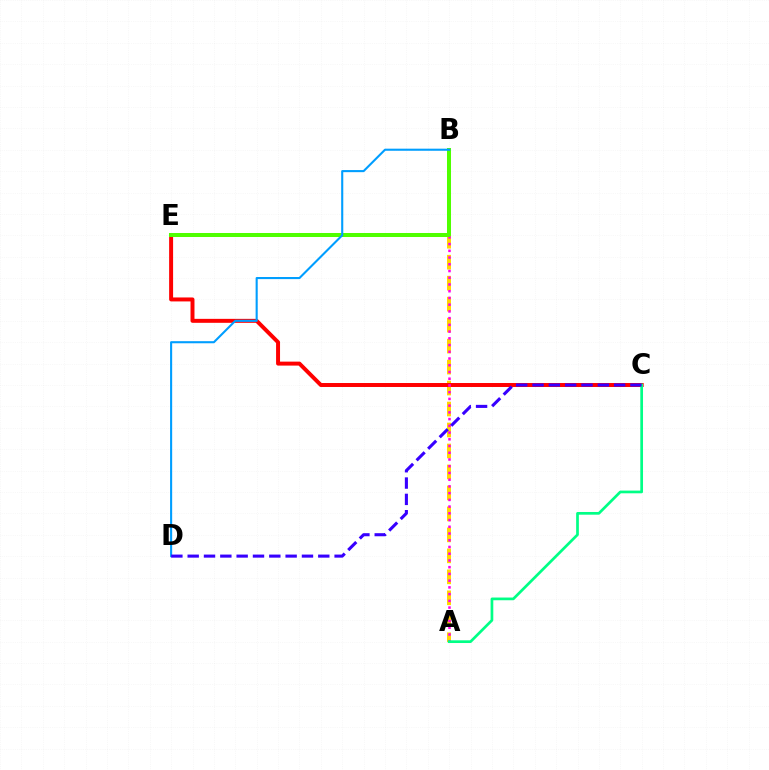{('A', 'B'): [{'color': '#ffd500', 'line_style': 'dashed', 'thickness': 2.85}, {'color': '#ff00ed', 'line_style': 'dotted', 'thickness': 1.83}], ('C', 'E'): [{'color': '#ff0000', 'line_style': 'solid', 'thickness': 2.86}], ('B', 'E'): [{'color': '#4fff00', 'line_style': 'solid', 'thickness': 2.89}], ('B', 'D'): [{'color': '#009eff', 'line_style': 'solid', 'thickness': 1.51}], ('A', 'C'): [{'color': '#00ff86', 'line_style': 'solid', 'thickness': 1.95}], ('C', 'D'): [{'color': '#3700ff', 'line_style': 'dashed', 'thickness': 2.22}]}